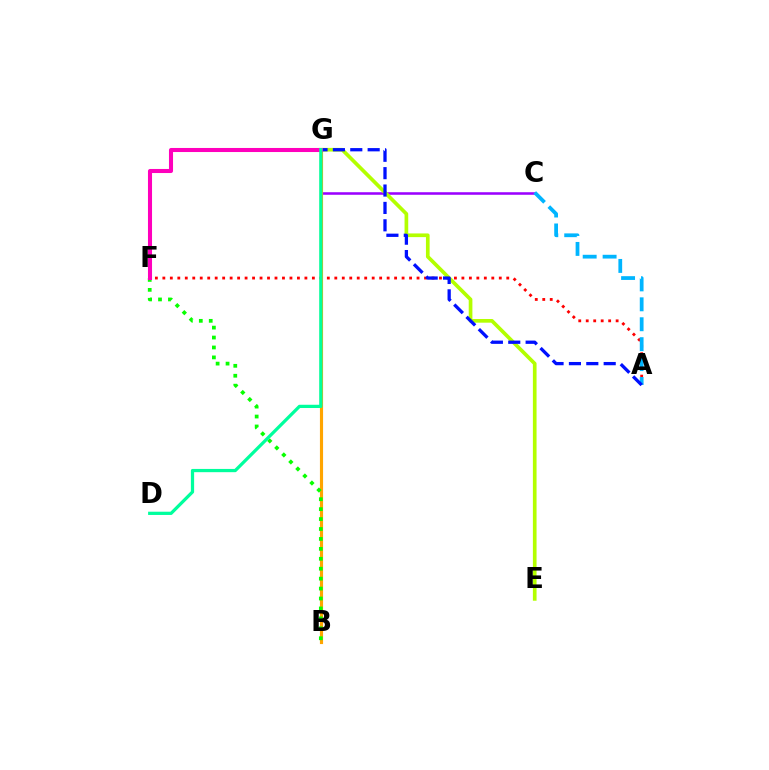{('A', 'F'): [{'color': '#ff0000', 'line_style': 'dotted', 'thickness': 2.03}], ('C', 'G'): [{'color': '#9b00ff', 'line_style': 'solid', 'thickness': 1.83}], ('B', 'G'): [{'color': '#ffa500', 'line_style': 'solid', 'thickness': 2.26}], ('B', 'F'): [{'color': '#08ff00', 'line_style': 'dotted', 'thickness': 2.7}], ('A', 'C'): [{'color': '#00b5ff', 'line_style': 'dashed', 'thickness': 2.71}], ('E', 'G'): [{'color': '#b3ff00', 'line_style': 'solid', 'thickness': 2.65}], ('A', 'G'): [{'color': '#0010ff', 'line_style': 'dashed', 'thickness': 2.36}], ('F', 'G'): [{'color': '#ff00bd', 'line_style': 'solid', 'thickness': 2.93}], ('D', 'G'): [{'color': '#00ff9d', 'line_style': 'solid', 'thickness': 2.34}]}